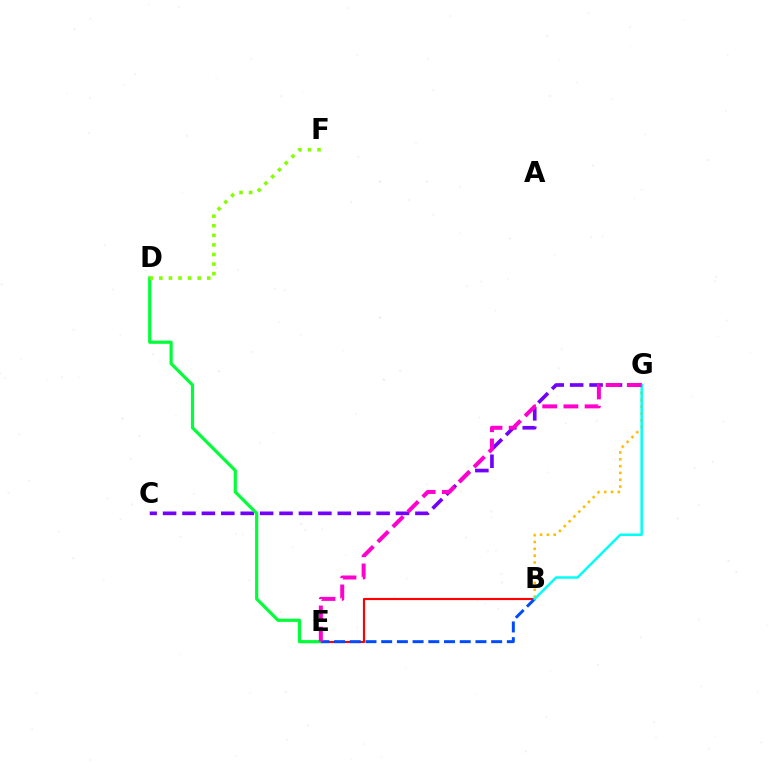{('C', 'G'): [{'color': '#7200ff', 'line_style': 'dashed', 'thickness': 2.64}], ('B', 'E'): [{'color': '#ff0000', 'line_style': 'solid', 'thickness': 1.55}, {'color': '#004bff', 'line_style': 'dashed', 'thickness': 2.13}], ('D', 'E'): [{'color': '#00ff39', 'line_style': 'solid', 'thickness': 2.29}], ('D', 'F'): [{'color': '#84ff00', 'line_style': 'dotted', 'thickness': 2.6}], ('B', 'G'): [{'color': '#ffbd00', 'line_style': 'dotted', 'thickness': 1.85}, {'color': '#00fff6', 'line_style': 'solid', 'thickness': 1.79}], ('E', 'G'): [{'color': '#ff00cf', 'line_style': 'dashed', 'thickness': 2.88}]}